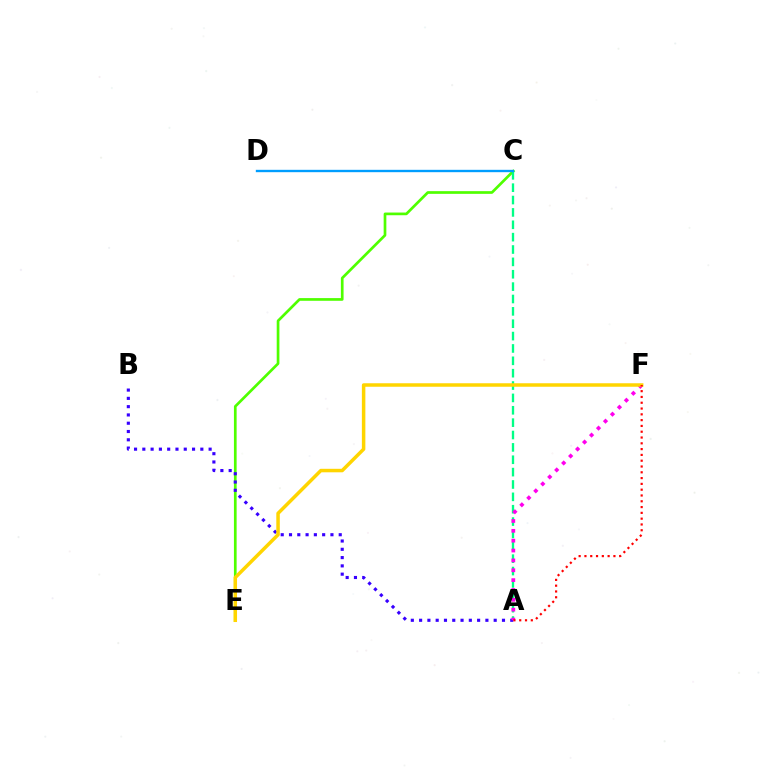{('C', 'E'): [{'color': '#4fff00', 'line_style': 'solid', 'thickness': 1.94}], ('A', 'C'): [{'color': '#00ff86', 'line_style': 'dashed', 'thickness': 1.68}], ('C', 'D'): [{'color': '#009eff', 'line_style': 'solid', 'thickness': 1.7}], ('A', 'B'): [{'color': '#3700ff', 'line_style': 'dotted', 'thickness': 2.25}], ('A', 'F'): [{'color': '#ff00ed', 'line_style': 'dotted', 'thickness': 2.68}, {'color': '#ff0000', 'line_style': 'dotted', 'thickness': 1.57}], ('E', 'F'): [{'color': '#ffd500', 'line_style': 'solid', 'thickness': 2.52}]}